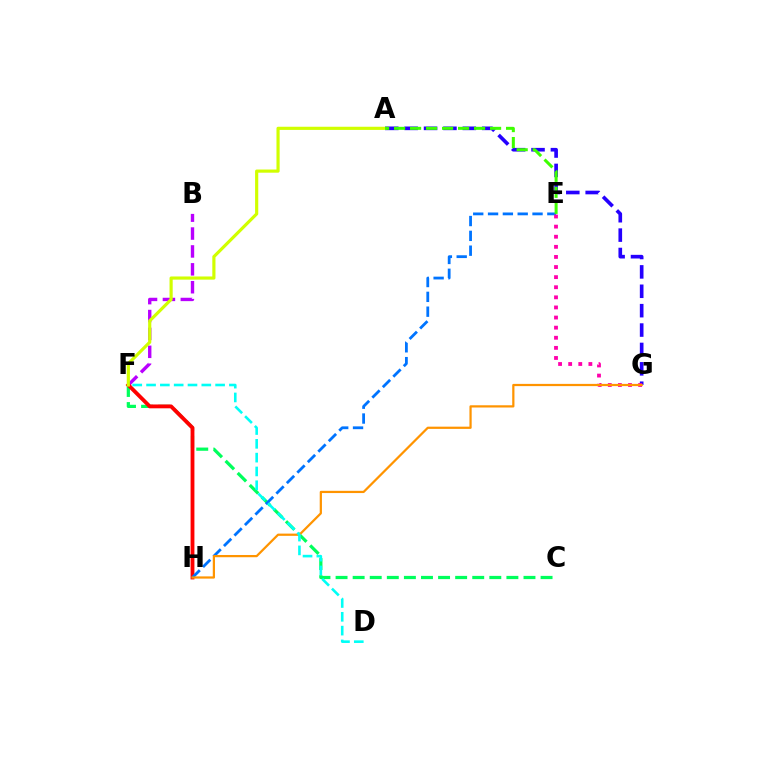{('C', 'F'): [{'color': '#00ff5c', 'line_style': 'dashed', 'thickness': 2.32}], ('B', 'F'): [{'color': '#b900ff', 'line_style': 'dashed', 'thickness': 2.43}], ('F', 'H'): [{'color': '#ff0000', 'line_style': 'solid', 'thickness': 2.76}], ('E', 'H'): [{'color': '#0074ff', 'line_style': 'dashed', 'thickness': 2.01}], ('A', 'G'): [{'color': '#2500ff', 'line_style': 'dashed', 'thickness': 2.63}], ('E', 'G'): [{'color': '#ff00ac', 'line_style': 'dotted', 'thickness': 2.74}], ('A', 'F'): [{'color': '#d1ff00', 'line_style': 'solid', 'thickness': 2.28}], ('A', 'E'): [{'color': '#3dff00', 'line_style': 'dashed', 'thickness': 2.17}], ('G', 'H'): [{'color': '#ff9400', 'line_style': 'solid', 'thickness': 1.61}], ('D', 'F'): [{'color': '#00fff6', 'line_style': 'dashed', 'thickness': 1.88}]}